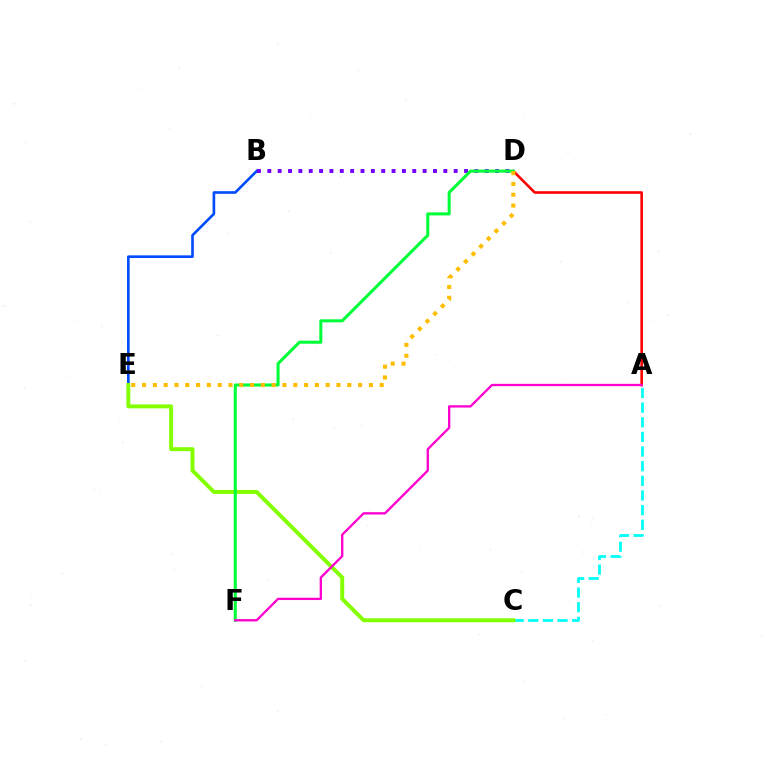{('B', 'E'): [{'color': '#004bff', 'line_style': 'solid', 'thickness': 1.9}], ('A', 'D'): [{'color': '#ff0000', 'line_style': 'solid', 'thickness': 1.87}], ('B', 'D'): [{'color': '#7200ff', 'line_style': 'dotted', 'thickness': 2.81}], ('A', 'C'): [{'color': '#00fff6', 'line_style': 'dashed', 'thickness': 1.99}], ('C', 'E'): [{'color': '#84ff00', 'line_style': 'solid', 'thickness': 2.85}], ('D', 'F'): [{'color': '#00ff39', 'line_style': 'solid', 'thickness': 2.19}], ('A', 'F'): [{'color': '#ff00cf', 'line_style': 'solid', 'thickness': 1.67}], ('D', 'E'): [{'color': '#ffbd00', 'line_style': 'dotted', 'thickness': 2.93}]}